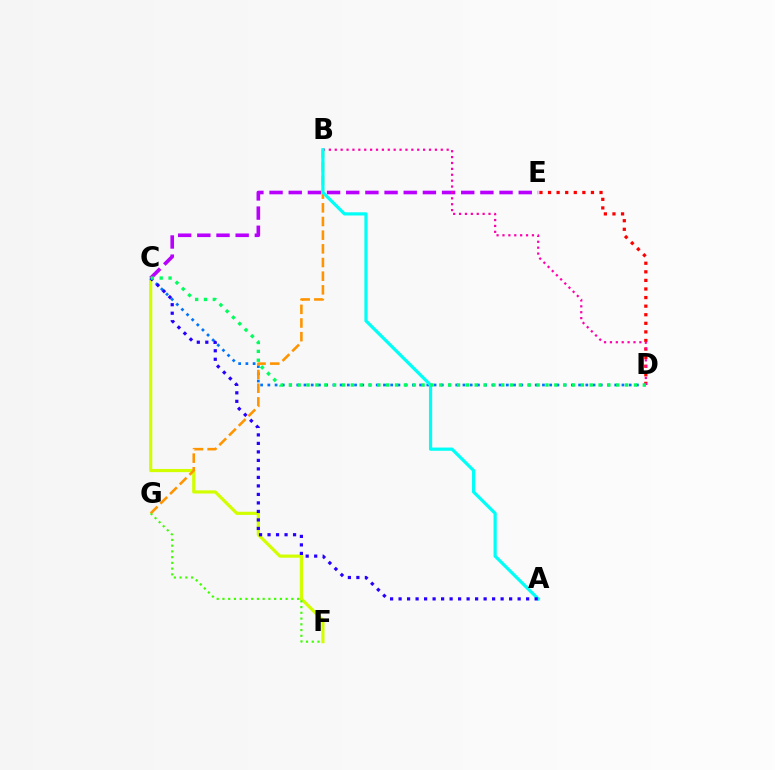{('C', 'F'): [{'color': '#d1ff00', 'line_style': 'solid', 'thickness': 2.29}], ('D', 'E'): [{'color': '#ff0000', 'line_style': 'dotted', 'thickness': 2.33}], ('C', 'E'): [{'color': '#b900ff', 'line_style': 'dashed', 'thickness': 2.6}], ('C', 'D'): [{'color': '#0074ff', 'line_style': 'dotted', 'thickness': 1.96}, {'color': '#00ff5c', 'line_style': 'dotted', 'thickness': 2.4}], ('B', 'G'): [{'color': '#ff9400', 'line_style': 'dashed', 'thickness': 1.86}], ('F', 'G'): [{'color': '#3dff00', 'line_style': 'dotted', 'thickness': 1.56}], ('B', 'D'): [{'color': '#ff00ac', 'line_style': 'dotted', 'thickness': 1.6}], ('A', 'B'): [{'color': '#00fff6', 'line_style': 'solid', 'thickness': 2.3}], ('A', 'C'): [{'color': '#2500ff', 'line_style': 'dotted', 'thickness': 2.31}]}